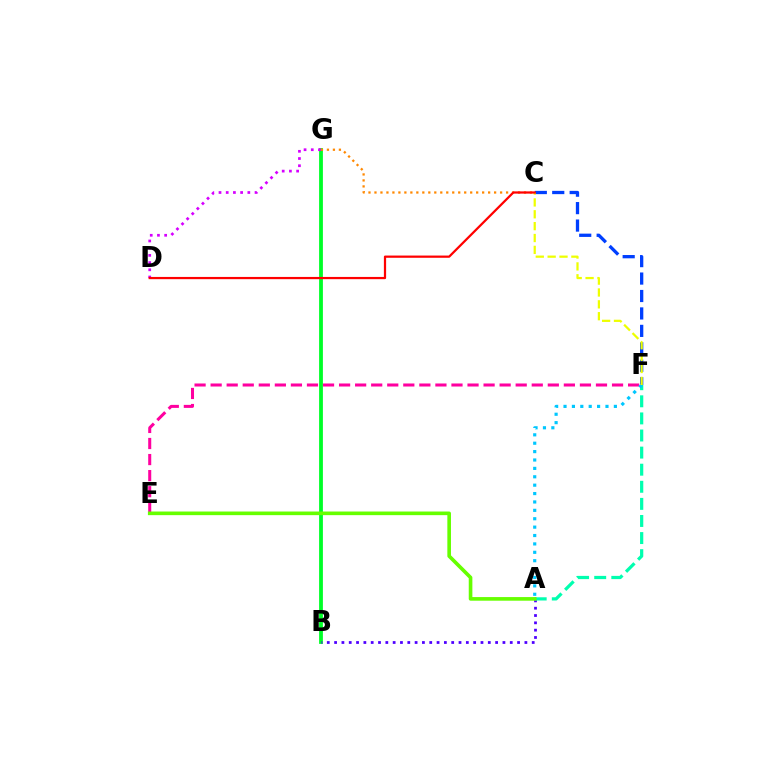{('B', 'G'): [{'color': '#00ff27', 'line_style': 'solid', 'thickness': 2.73}], ('A', 'B'): [{'color': '#4f00ff', 'line_style': 'dotted', 'thickness': 1.99}], ('E', 'F'): [{'color': '#ff00a0', 'line_style': 'dashed', 'thickness': 2.18}], ('C', 'G'): [{'color': '#ff8800', 'line_style': 'dotted', 'thickness': 1.63}], ('A', 'F'): [{'color': '#00ffaf', 'line_style': 'dashed', 'thickness': 2.32}, {'color': '#00c7ff', 'line_style': 'dotted', 'thickness': 2.28}], ('C', 'F'): [{'color': '#003fff', 'line_style': 'dashed', 'thickness': 2.37}, {'color': '#eeff00', 'line_style': 'dashed', 'thickness': 1.61}], ('A', 'E'): [{'color': '#66ff00', 'line_style': 'solid', 'thickness': 2.61}], ('D', 'G'): [{'color': '#d600ff', 'line_style': 'dotted', 'thickness': 1.96}], ('C', 'D'): [{'color': '#ff0000', 'line_style': 'solid', 'thickness': 1.61}]}